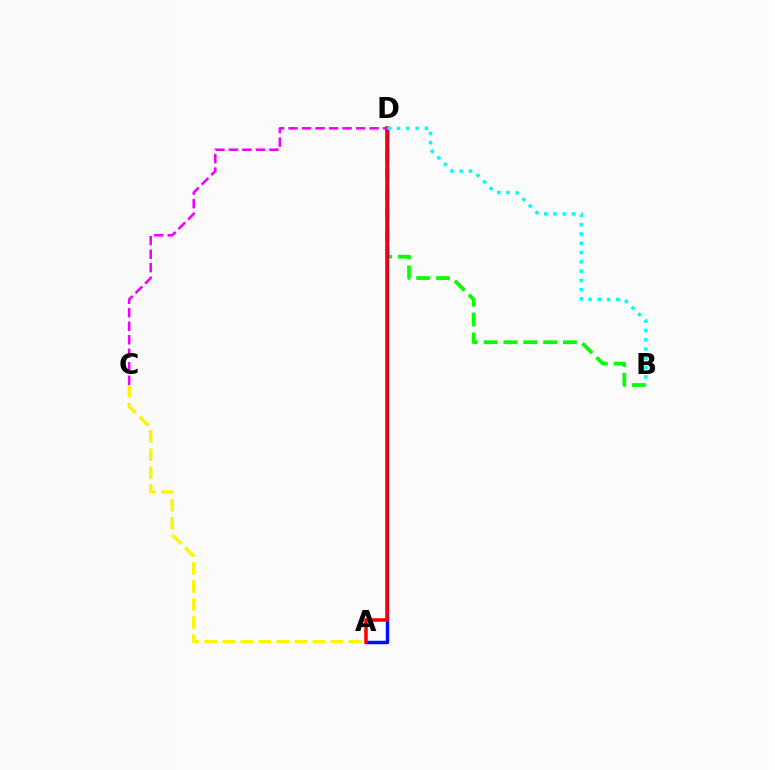{('A', 'C'): [{'color': '#fcf500', 'line_style': 'dashed', 'thickness': 2.45}], ('B', 'D'): [{'color': '#08ff00', 'line_style': 'dashed', 'thickness': 2.69}, {'color': '#00fff6', 'line_style': 'dotted', 'thickness': 2.52}], ('A', 'D'): [{'color': '#0010ff', 'line_style': 'solid', 'thickness': 2.49}, {'color': '#ff0000', 'line_style': 'solid', 'thickness': 2.53}], ('C', 'D'): [{'color': '#ee00ff', 'line_style': 'dashed', 'thickness': 1.83}]}